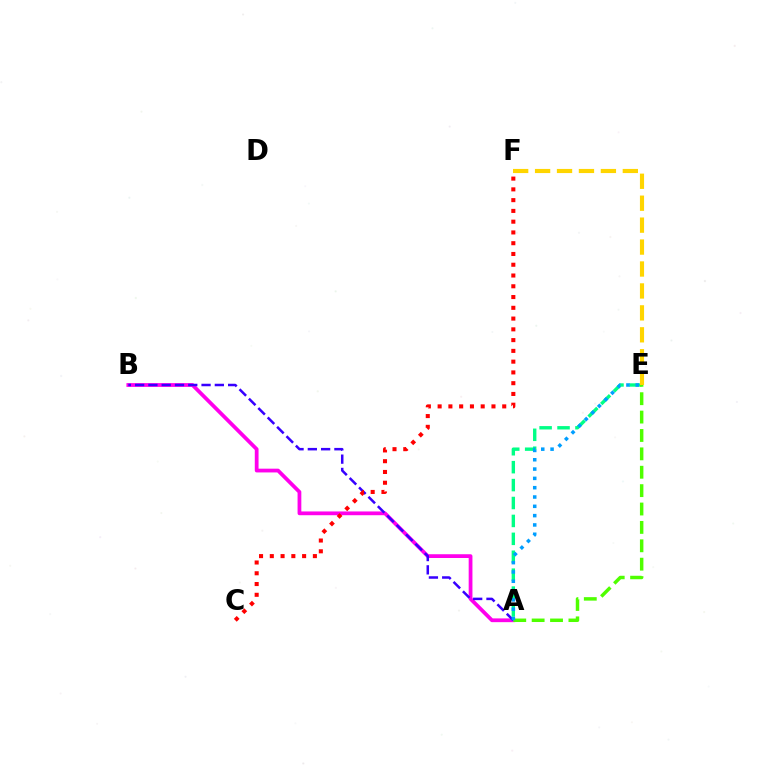{('A', 'B'): [{'color': '#ff00ed', 'line_style': 'solid', 'thickness': 2.71}, {'color': '#3700ff', 'line_style': 'dashed', 'thickness': 1.8}], ('C', 'F'): [{'color': '#ff0000', 'line_style': 'dotted', 'thickness': 2.93}], ('A', 'E'): [{'color': '#00ff86', 'line_style': 'dashed', 'thickness': 2.43}, {'color': '#4fff00', 'line_style': 'dashed', 'thickness': 2.5}, {'color': '#009eff', 'line_style': 'dotted', 'thickness': 2.53}], ('E', 'F'): [{'color': '#ffd500', 'line_style': 'dashed', 'thickness': 2.98}]}